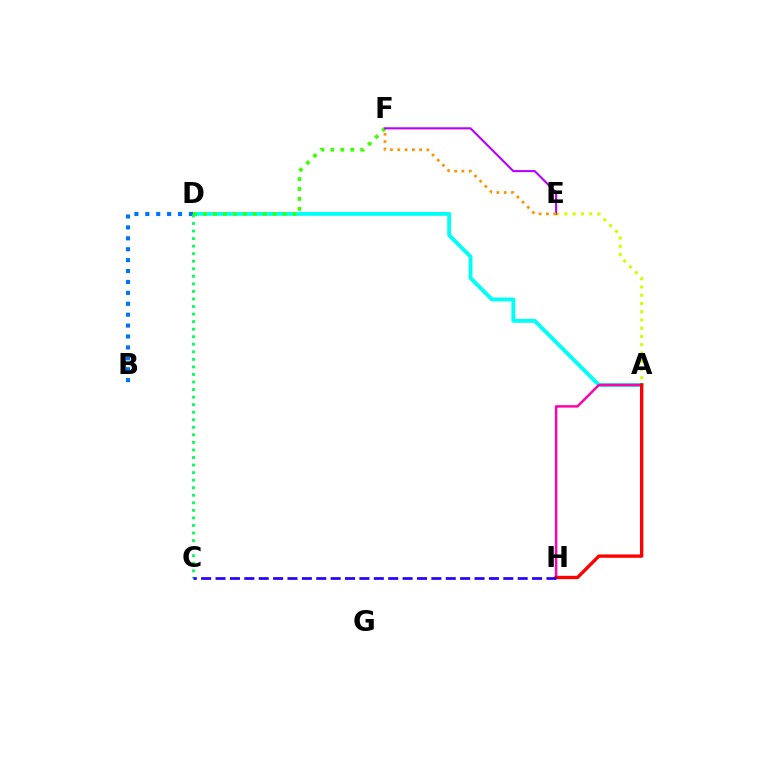{('A', 'D'): [{'color': '#00fff6', 'line_style': 'solid', 'thickness': 2.79}], ('D', 'F'): [{'color': '#3dff00', 'line_style': 'dotted', 'thickness': 2.7}], ('A', 'H'): [{'color': '#ff00ac', 'line_style': 'solid', 'thickness': 1.77}, {'color': '#ff0000', 'line_style': 'solid', 'thickness': 2.4}], ('B', 'D'): [{'color': '#0074ff', 'line_style': 'dotted', 'thickness': 2.96}], ('A', 'E'): [{'color': '#d1ff00', 'line_style': 'dotted', 'thickness': 2.24}], ('E', 'F'): [{'color': '#b900ff', 'line_style': 'solid', 'thickness': 1.51}, {'color': '#ff9400', 'line_style': 'dotted', 'thickness': 1.98}], ('C', 'D'): [{'color': '#00ff5c', 'line_style': 'dotted', 'thickness': 2.05}], ('C', 'H'): [{'color': '#2500ff', 'line_style': 'dashed', 'thickness': 1.95}]}